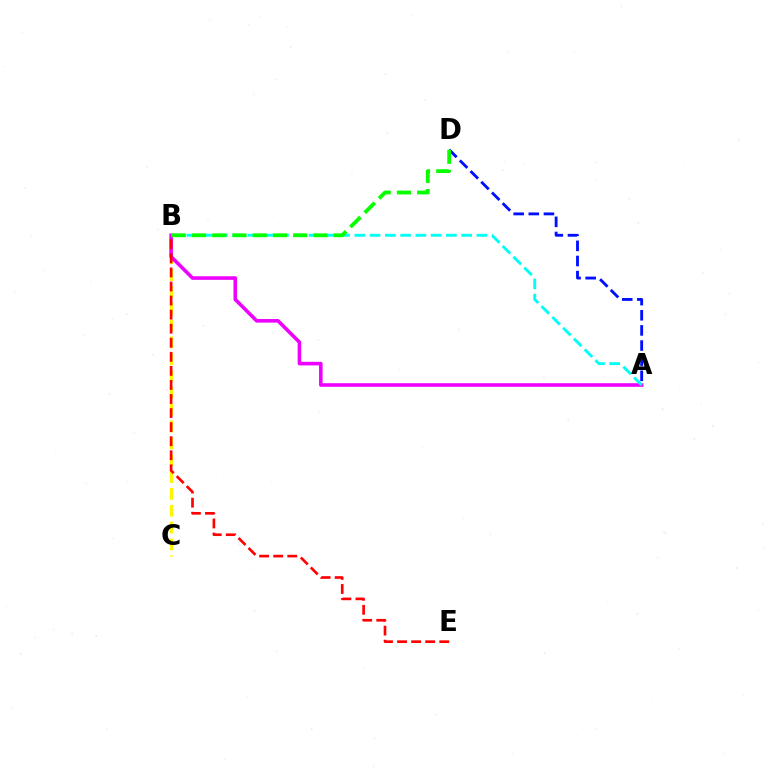{('B', 'C'): [{'color': '#fcf500', 'line_style': 'dashed', 'thickness': 2.29}], ('A', 'B'): [{'color': '#ee00ff', 'line_style': 'solid', 'thickness': 2.58}, {'color': '#00fff6', 'line_style': 'dashed', 'thickness': 2.07}], ('B', 'E'): [{'color': '#ff0000', 'line_style': 'dashed', 'thickness': 1.91}], ('A', 'D'): [{'color': '#0010ff', 'line_style': 'dashed', 'thickness': 2.06}], ('B', 'D'): [{'color': '#08ff00', 'line_style': 'dashed', 'thickness': 2.75}]}